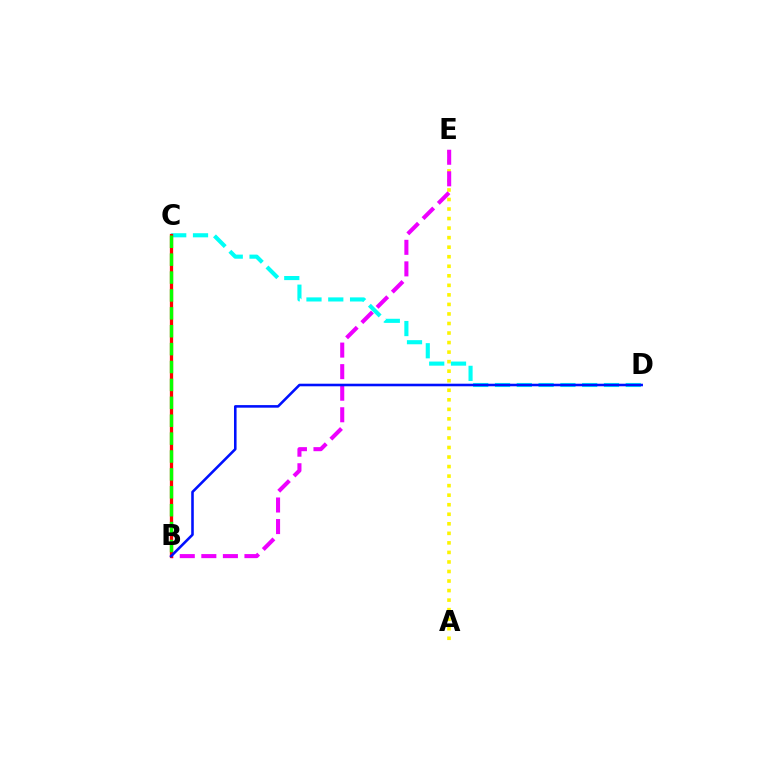{('A', 'E'): [{'color': '#fcf500', 'line_style': 'dotted', 'thickness': 2.59}], ('B', 'E'): [{'color': '#ee00ff', 'line_style': 'dashed', 'thickness': 2.93}], ('C', 'D'): [{'color': '#00fff6', 'line_style': 'dashed', 'thickness': 2.96}], ('B', 'C'): [{'color': '#ff0000', 'line_style': 'solid', 'thickness': 2.36}, {'color': '#08ff00', 'line_style': 'dashed', 'thickness': 2.43}], ('B', 'D'): [{'color': '#0010ff', 'line_style': 'solid', 'thickness': 1.85}]}